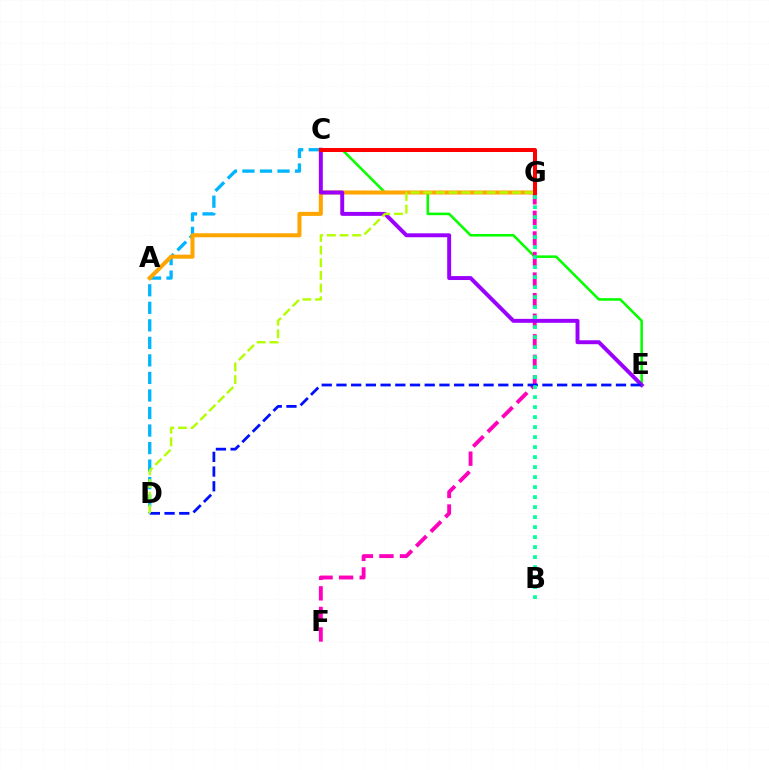{('C', 'E'): [{'color': '#08ff00', 'line_style': 'solid', 'thickness': 1.85}, {'color': '#9b00ff', 'line_style': 'solid', 'thickness': 2.84}], ('F', 'G'): [{'color': '#ff00bd', 'line_style': 'dashed', 'thickness': 2.79}], ('C', 'D'): [{'color': '#00b5ff', 'line_style': 'dashed', 'thickness': 2.38}], ('A', 'G'): [{'color': '#ffa500', 'line_style': 'solid', 'thickness': 2.9}], ('D', 'E'): [{'color': '#0010ff', 'line_style': 'dashed', 'thickness': 2.0}], ('D', 'G'): [{'color': '#b3ff00', 'line_style': 'dashed', 'thickness': 1.72}], ('B', 'G'): [{'color': '#00ff9d', 'line_style': 'dotted', 'thickness': 2.72}], ('C', 'G'): [{'color': '#ff0000', 'line_style': 'solid', 'thickness': 2.87}]}